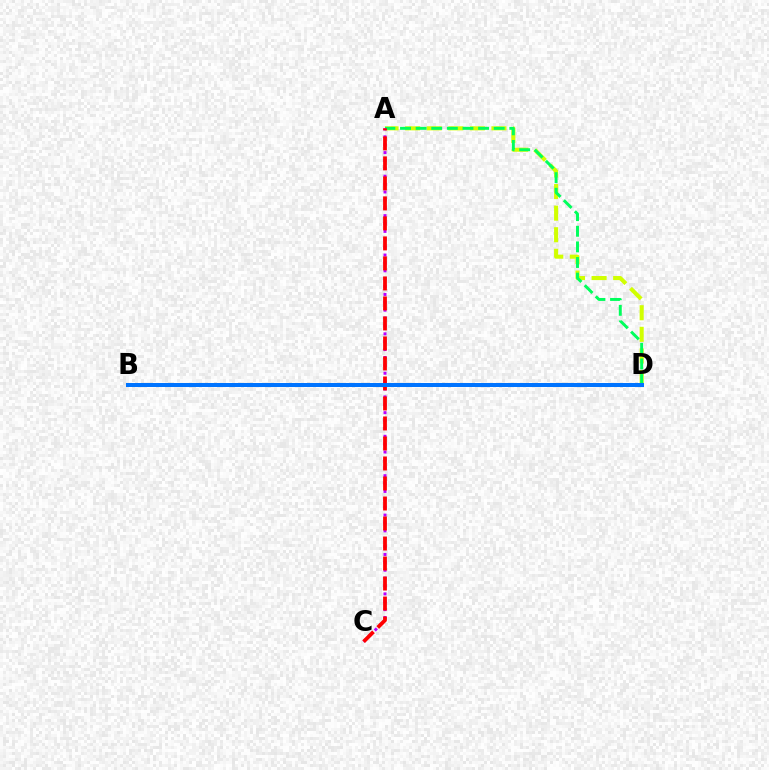{('A', 'D'): [{'color': '#d1ff00', 'line_style': 'dashed', 'thickness': 2.93}, {'color': '#00ff5c', 'line_style': 'dashed', 'thickness': 2.12}], ('A', 'C'): [{'color': '#b900ff', 'line_style': 'dotted', 'thickness': 2.14}, {'color': '#ff0000', 'line_style': 'dashed', 'thickness': 2.72}], ('B', 'D'): [{'color': '#0074ff', 'line_style': 'solid', 'thickness': 2.88}]}